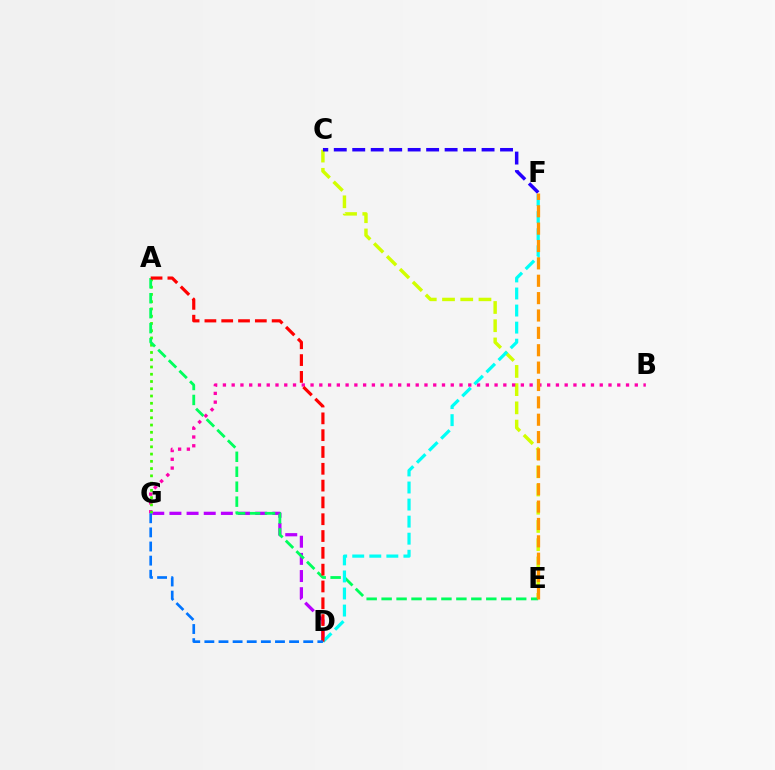{('C', 'E'): [{'color': '#d1ff00', 'line_style': 'dashed', 'thickness': 2.48}], ('B', 'G'): [{'color': '#ff00ac', 'line_style': 'dotted', 'thickness': 2.38}], ('D', 'G'): [{'color': '#b900ff', 'line_style': 'dashed', 'thickness': 2.33}, {'color': '#0074ff', 'line_style': 'dashed', 'thickness': 1.92}], ('A', 'G'): [{'color': '#3dff00', 'line_style': 'dotted', 'thickness': 1.97}], ('A', 'E'): [{'color': '#00ff5c', 'line_style': 'dashed', 'thickness': 2.03}], ('D', 'F'): [{'color': '#00fff6', 'line_style': 'dashed', 'thickness': 2.32}], ('C', 'F'): [{'color': '#2500ff', 'line_style': 'dashed', 'thickness': 2.51}], ('A', 'D'): [{'color': '#ff0000', 'line_style': 'dashed', 'thickness': 2.28}], ('E', 'F'): [{'color': '#ff9400', 'line_style': 'dashed', 'thickness': 2.36}]}